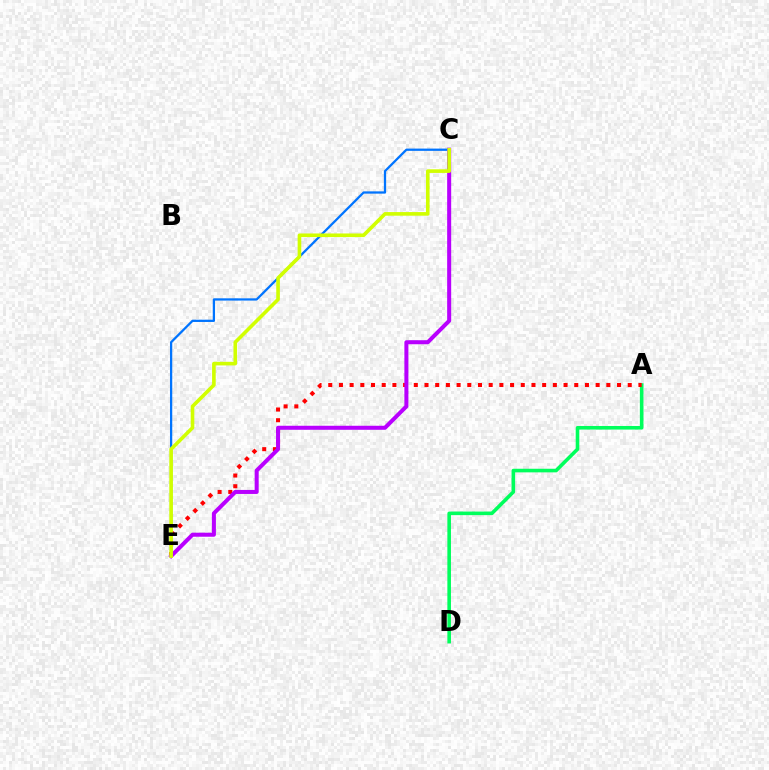{('C', 'E'): [{'color': '#0074ff', 'line_style': 'solid', 'thickness': 1.63}, {'color': '#b900ff', 'line_style': 'solid', 'thickness': 2.9}, {'color': '#d1ff00', 'line_style': 'solid', 'thickness': 2.61}], ('A', 'D'): [{'color': '#00ff5c', 'line_style': 'solid', 'thickness': 2.59}], ('A', 'E'): [{'color': '#ff0000', 'line_style': 'dotted', 'thickness': 2.91}]}